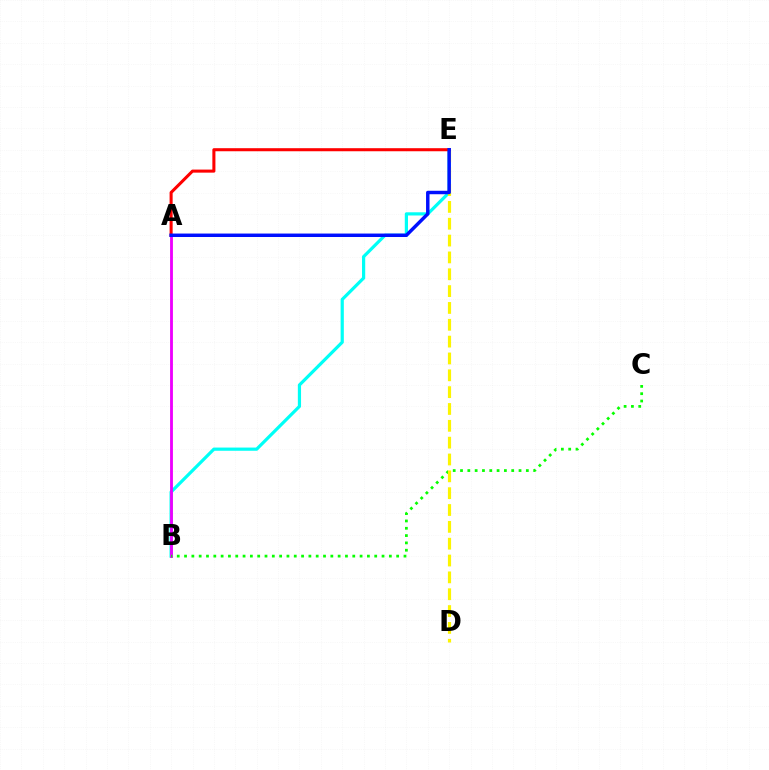{('B', 'E'): [{'color': '#00fff6', 'line_style': 'solid', 'thickness': 2.31}], ('A', 'B'): [{'color': '#ee00ff', 'line_style': 'solid', 'thickness': 2.05}], ('B', 'C'): [{'color': '#08ff00', 'line_style': 'dotted', 'thickness': 1.99}], ('D', 'E'): [{'color': '#fcf500', 'line_style': 'dashed', 'thickness': 2.29}], ('A', 'E'): [{'color': '#ff0000', 'line_style': 'solid', 'thickness': 2.2}, {'color': '#0010ff', 'line_style': 'solid', 'thickness': 2.49}]}